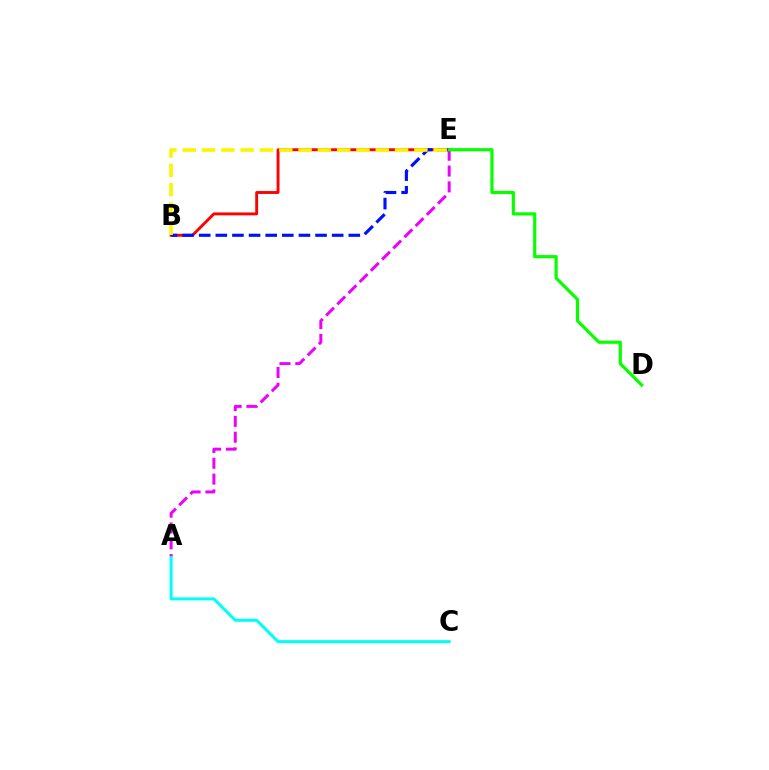{('B', 'E'): [{'color': '#ff0000', 'line_style': 'solid', 'thickness': 2.08}, {'color': '#0010ff', 'line_style': 'dashed', 'thickness': 2.26}, {'color': '#fcf500', 'line_style': 'dashed', 'thickness': 2.62}], ('A', 'C'): [{'color': '#00fff6', 'line_style': 'solid', 'thickness': 2.18}], ('A', 'E'): [{'color': '#ee00ff', 'line_style': 'dashed', 'thickness': 2.15}], ('D', 'E'): [{'color': '#08ff00', 'line_style': 'solid', 'thickness': 2.3}]}